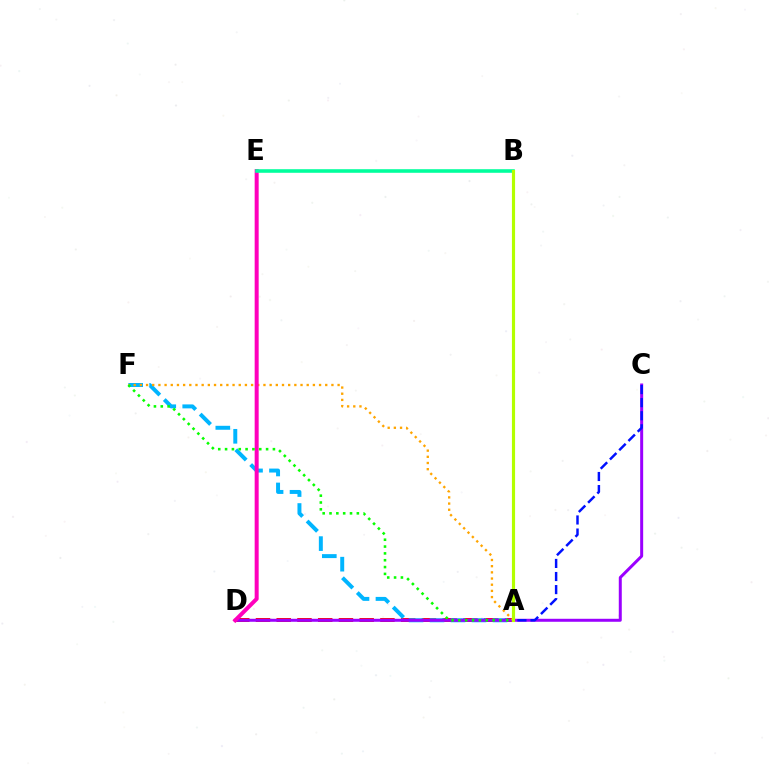{('A', 'D'): [{'color': '#ff0000', 'line_style': 'dashed', 'thickness': 2.82}], ('A', 'F'): [{'color': '#00b5ff', 'line_style': 'dashed', 'thickness': 2.85}, {'color': '#ffa500', 'line_style': 'dotted', 'thickness': 1.68}, {'color': '#08ff00', 'line_style': 'dotted', 'thickness': 1.86}], ('C', 'D'): [{'color': '#9b00ff', 'line_style': 'solid', 'thickness': 2.15}], ('D', 'E'): [{'color': '#ff00bd', 'line_style': 'solid', 'thickness': 2.88}], ('B', 'E'): [{'color': '#00ff9d', 'line_style': 'solid', 'thickness': 2.58}], ('A', 'C'): [{'color': '#0010ff', 'line_style': 'dashed', 'thickness': 1.78}], ('A', 'B'): [{'color': '#b3ff00', 'line_style': 'solid', 'thickness': 2.27}]}